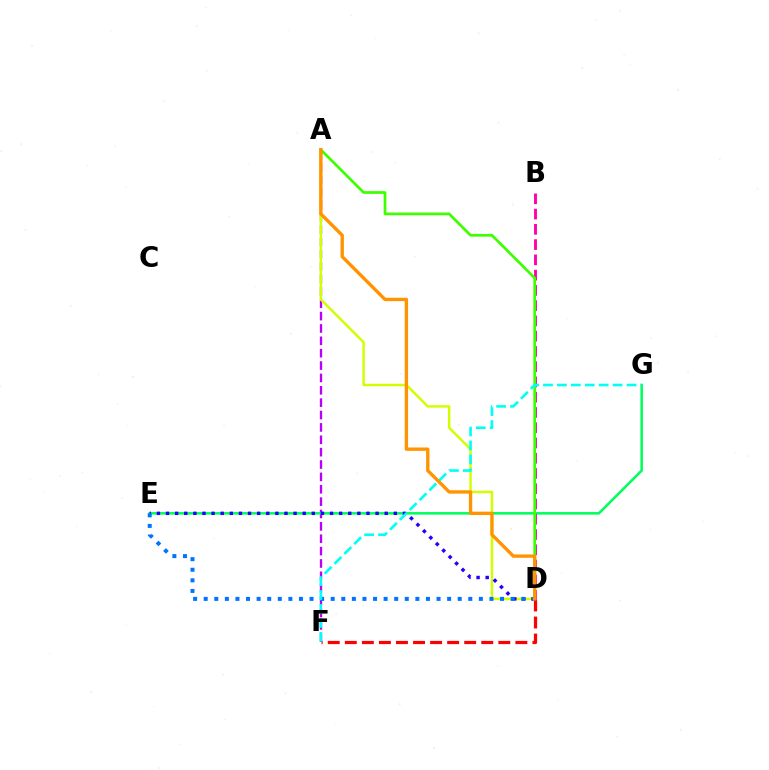{('A', 'F'): [{'color': '#b900ff', 'line_style': 'dashed', 'thickness': 1.68}], ('A', 'D'): [{'color': '#d1ff00', 'line_style': 'solid', 'thickness': 1.77}, {'color': '#3dff00', 'line_style': 'solid', 'thickness': 1.96}, {'color': '#ff9400', 'line_style': 'solid', 'thickness': 2.41}], ('E', 'G'): [{'color': '#00ff5c', 'line_style': 'solid', 'thickness': 1.84}], ('B', 'D'): [{'color': '#ff00ac', 'line_style': 'dashed', 'thickness': 2.07}], ('D', 'F'): [{'color': '#ff0000', 'line_style': 'dashed', 'thickness': 2.32}], ('D', 'E'): [{'color': '#2500ff', 'line_style': 'dotted', 'thickness': 2.48}, {'color': '#0074ff', 'line_style': 'dotted', 'thickness': 2.88}], ('F', 'G'): [{'color': '#00fff6', 'line_style': 'dashed', 'thickness': 1.89}]}